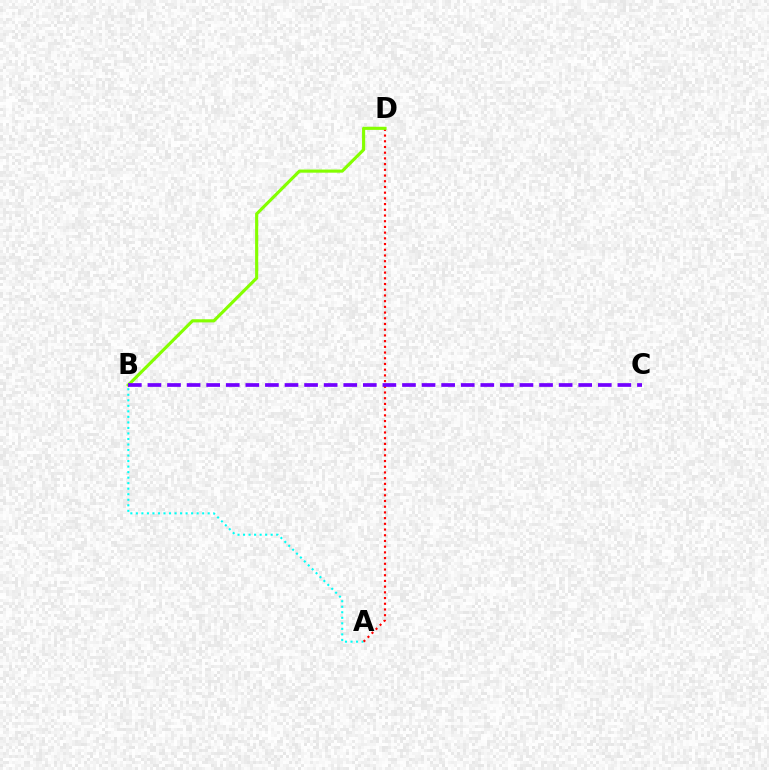{('A', 'B'): [{'color': '#00fff6', 'line_style': 'dotted', 'thickness': 1.5}], ('A', 'D'): [{'color': '#ff0000', 'line_style': 'dotted', 'thickness': 1.55}], ('B', 'D'): [{'color': '#84ff00', 'line_style': 'solid', 'thickness': 2.25}], ('B', 'C'): [{'color': '#7200ff', 'line_style': 'dashed', 'thickness': 2.66}]}